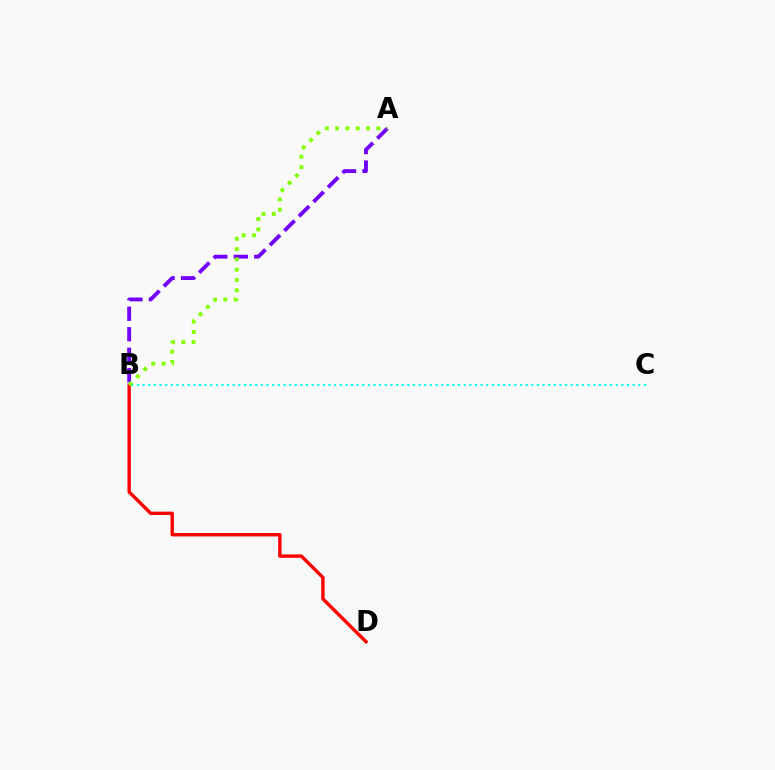{('A', 'B'): [{'color': '#7200ff', 'line_style': 'dashed', 'thickness': 2.79}, {'color': '#84ff00', 'line_style': 'dotted', 'thickness': 2.8}], ('B', 'D'): [{'color': '#ff0000', 'line_style': 'solid', 'thickness': 2.45}], ('B', 'C'): [{'color': '#00fff6', 'line_style': 'dotted', 'thickness': 1.53}]}